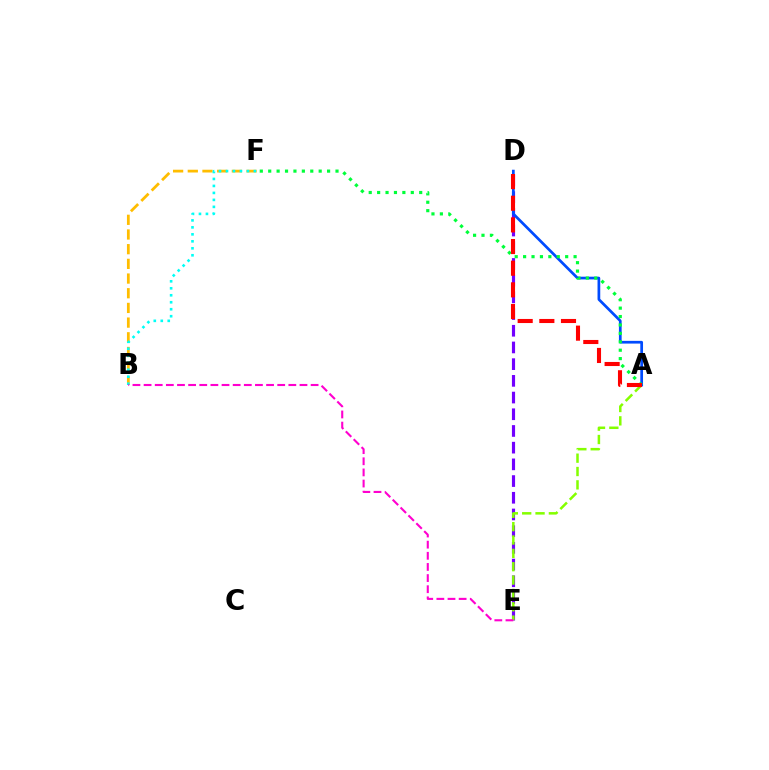{('B', 'F'): [{'color': '#ffbd00', 'line_style': 'dashed', 'thickness': 1.99}, {'color': '#00fff6', 'line_style': 'dotted', 'thickness': 1.9}], ('D', 'E'): [{'color': '#7200ff', 'line_style': 'dashed', 'thickness': 2.27}], ('A', 'E'): [{'color': '#84ff00', 'line_style': 'dashed', 'thickness': 1.81}], ('A', 'D'): [{'color': '#004bff', 'line_style': 'solid', 'thickness': 1.96}, {'color': '#ff0000', 'line_style': 'dashed', 'thickness': 2.94}], ('A', 'F'): [{'color': '#00ff39', 'line_style': 'dotted', 'thickness': 2.29}], ('B', 'E'): [{'color': '#ff00cf', 'line_style': 'dashed', 'thickness': 1.51}]}